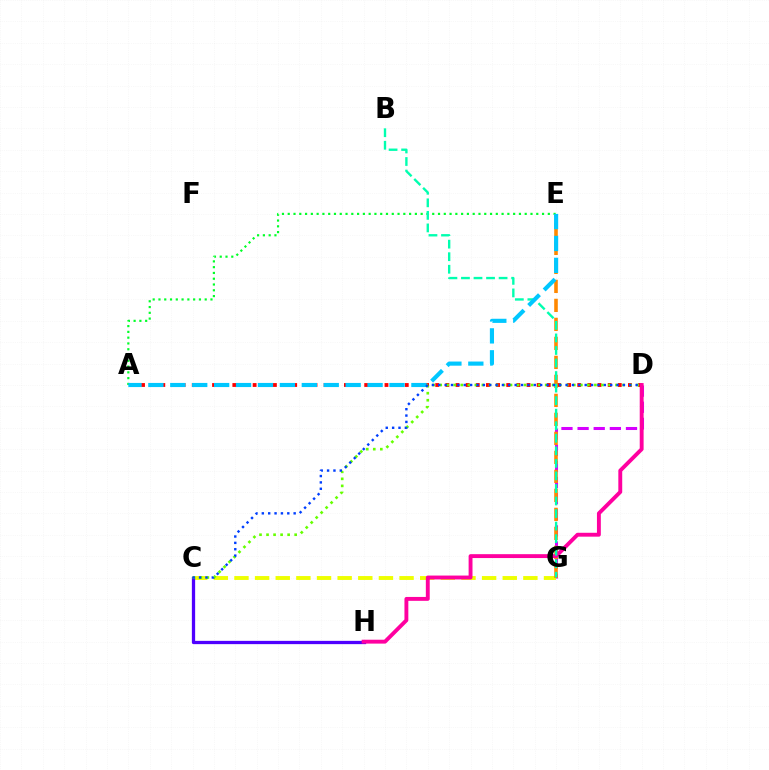{('A', 'E'): [{'color': '#00ff27', 'line_style': 'dotted', 'thickness': 1.57}, {'color': '#00c7ff', 'line_style': 'dashed', 'thickness': 2.98}], ('D', 'G'): [{'color': '#d600ff', 'line_style': 'dashed', 'thickness': 2.19}], ('C', 'G'): [{'color': '#eeff00', 'line_style': 'dashed', 'thickness': 2.8}], ('A', 'D'): [{'color': '#ff0000', 'line_style': 'dotted', 'thickness': 2.76}], ('C', 'H'): [{'color': '#4f00ff', 'line_style': 'solid', 'thickness': 2.35}], ('E', 'G'): [{'color': '#ff8800', 'line_style': 'dashed', 'thickness': 2.58}], ('D', 'H'): [{'color': '#ff00a0', 'line_style': 'solid', 'thickness': 2.8}], ('C', 'D'): [{'color': '#66ff00', 'line_style': 'dotted', 'thickness': 1.91}, {'color': '#003fff', 'line_style': 'dotted', 'thickness': 1.73}], ('B', 'G'): [{'color': '#00ffaf', 'line_style': 'dashed', 'thickness': 1.7}]}